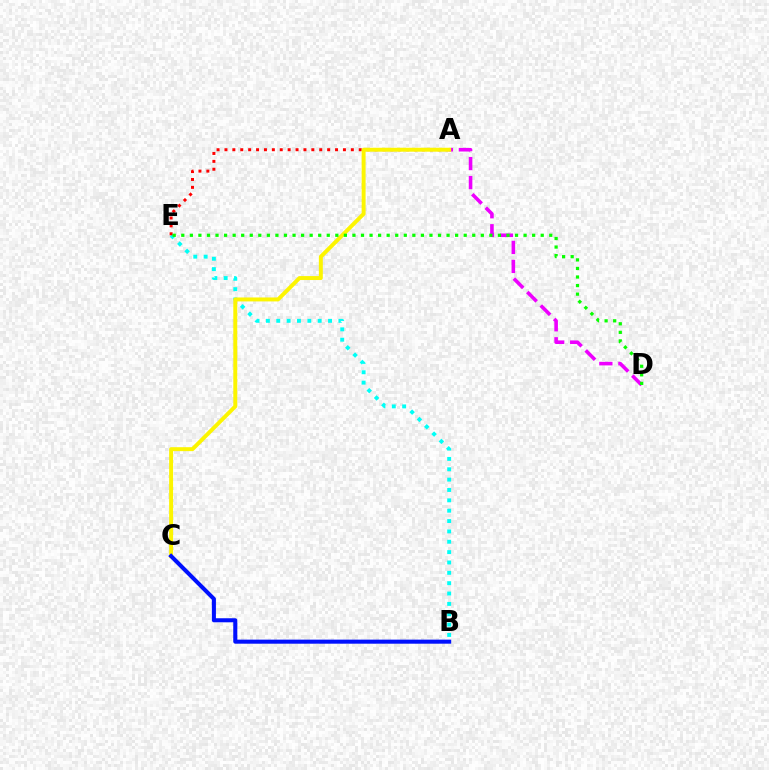{('B', 'E'): [{'color': '#00fff6', 'line_style': 'dotted', 'thickness': 2.81}], ('A', 'D'): [{'color': '#ee00ff', 'line_style': 'dashed', 'thickness': 2.58}], ('A', 'E'): [{'color': '#ff0000', 'line_style': 'dotted', 'thickness': 2.15}], ('A', 'C'): [{'color': '#fcf500', 'line_style': 'solid', 'thickness': 2.85}], ('D', 'E'): [{'color': '#08ff00', 'line_style': 'dotted', 'thickness': 2.33}], ('B', 'C'): [{'color': '#0010ff', 'line_style': 'solid', 'thickness': 2.92}]}